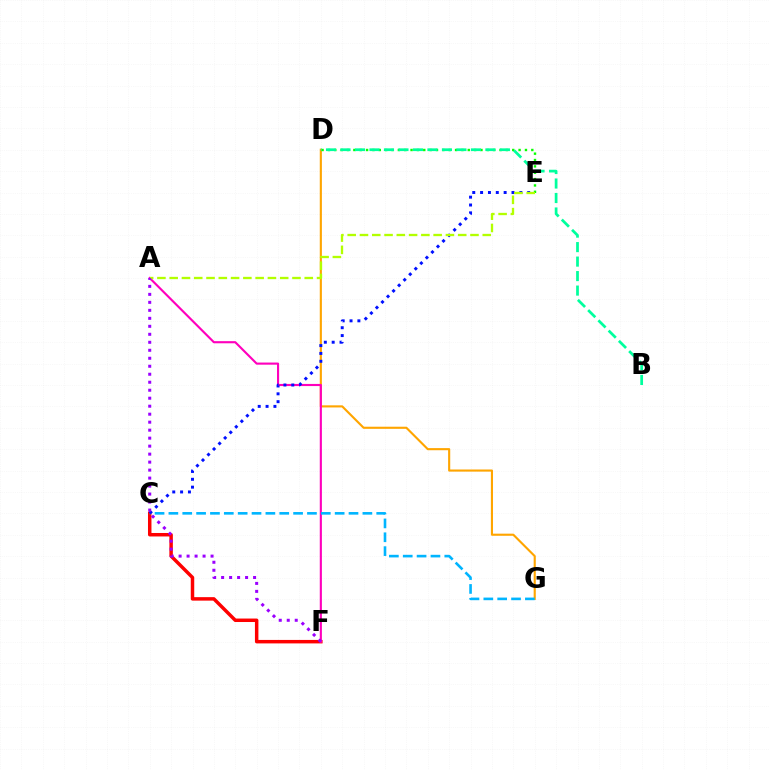{('D', 'G'): [{'color': '#ffa500', 'line_style': 'solid', 'thickness': 1.53}], ('C', 'F'): [{'color': '#ff0000', 'line_style': 'solid', 'thickness': 2.5}], ('A', 'F'): [{'color': '#ff00bd', 'line_style': 'solid', 'thickness': 1.53}, {'color': '#9b00ff', 'line_style': 'dotted', 'thickness': 2.17}], ('C', 'G'): [{'color': '#00b5ff', 'line_style': 'dashed', 'thickness': 1.88}], ('C', 'E'): [{'color': '#0010ff', 'line_style': 'dotted', 'thickness': 2.13}], ('D', 'E'): [{'color': '#08ff00', 'line_style': 'dotted', 'thickness': 1.73}], ('A', 'E'): [{'color': '#b3ff00', 'line_style': 'dashed', 'thickness': 1.67}], ('B', 'D'): [{'color': '#00ff9d', 'line_style': 'dashed', 'thickness': 1.97}]}